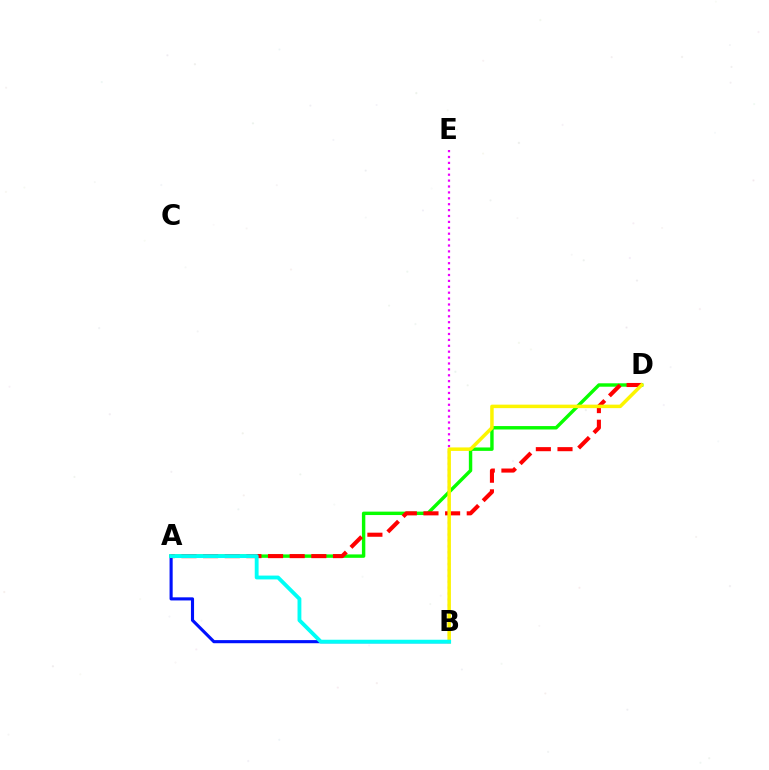{('A', 'B'): [{'color': '#0010ff', 'line_style': 'solid', 'thickness': 2.24}, {'color': '#00fff6', 'line_style': 'solid', 'thickness': 2.77}], ('B', 'E'): [{'color': '#ee00ff', 'line_style': 'dotted', 'thickness': 1.6}], ('A', 'D'): [{'color': '#08ff00', 'line_style': 'solid', 'thickness': 2.46}, {'color': '#ff0000', 'line_style': 'dashed', 'thickness': 2.94}], ('B', 'D'): [{'color': '#fcf500', 'line_style': 'solid', 'thickness': 2.51}]}